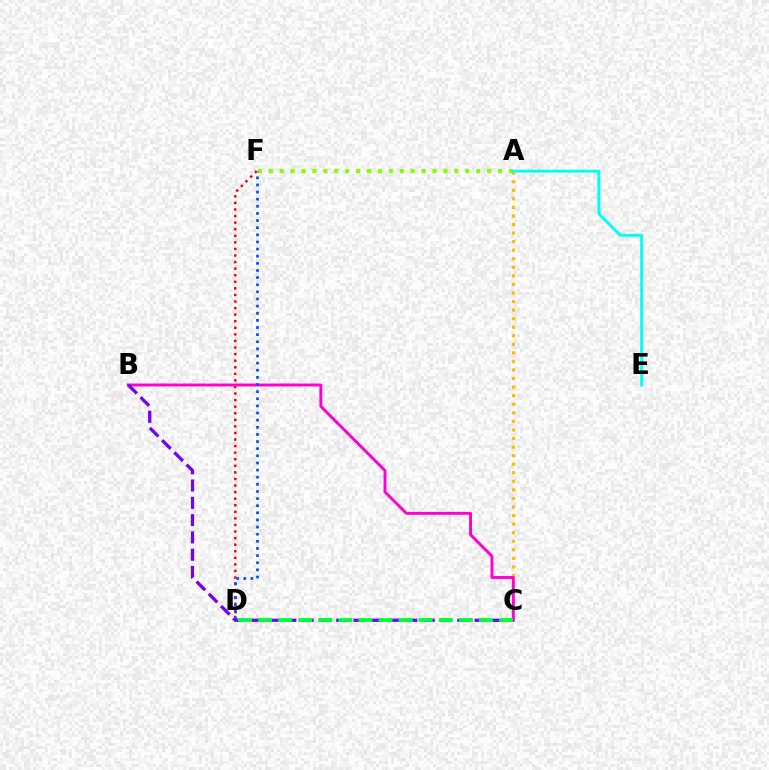{('A', 'C'): [{'color': '#ffbd00', 'line_style': 'dotted', 'thickness': 2.33}], ('D', 'F'): [{'color': '#ff0000', 'line_style': 'dotted', 'thickness': 1.79}, {'color': '#004bff', 'line_style': 'dotted', 'thickness': 1.94}], ('B', 'C'): [{'color': '#ff00cf', 'line_style': 'solid', 'thickness': 2.1}, {'color': '#7200ff', 'line_style': 'dashed', 'thickness': 2.35}], ('C', 'D'): [{'color': '#00ff39', 'line_style': 'dashed', 'thickness': 2.73}], ('A', 'F'): [{'color': '#84ff00', 'line_style': 'dotted', 'thickness': 2.97}], ('A', 'E'): [{'color': '#00fff6', 'line_style': 'solid', 'thickness': 2.12}]}